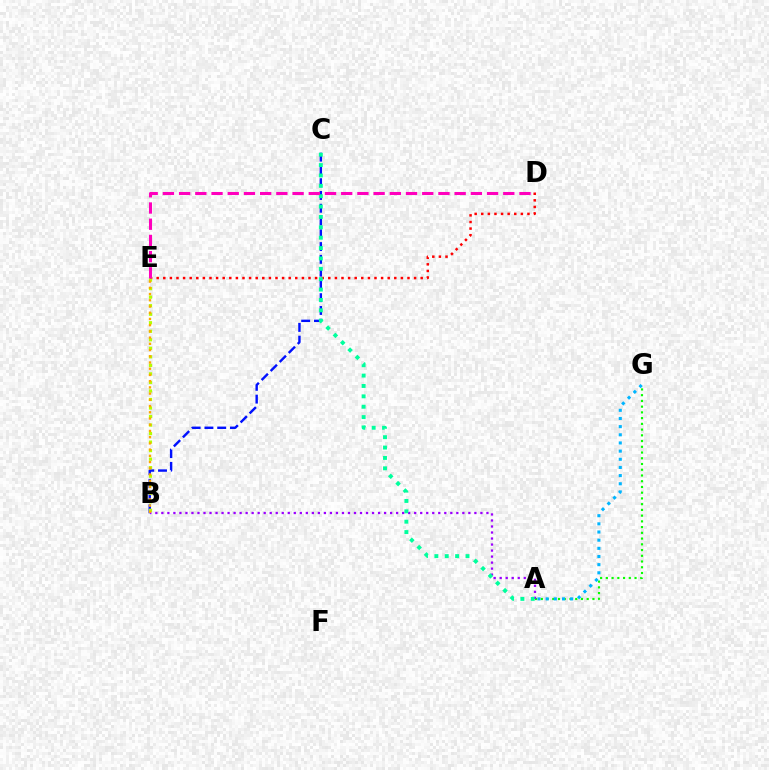{('A', 'G'): [{'color': '#08ff00', 'line_style': 'dotted', 'thickness': 1.56}, {'color': '#00b5ff', 'line_style': 'dotted', 'thickness': 2.22}], ('B', 'C'): [{'color': '#0010ff', 'line_style': 'dashed', 'thickness': 1.74}], ('A', 'B'): [{'color': '#9b00ff', 'line_style': 'dotted', 'thickness': 1.64}], ('D', 'E'): [{'color': '#ff0000', 'line_style': 'dotted', 'thickness': 1.79}, {'color': '#ff00bd', 'line_style': 'dashed', 'thickness': 2.2}], ('B', 'E'): [{'color': '#b3ff00', 'line_style': 'dotted', 'thickness': 2.32}, {'color': '#ffa500', 'line_style': 'dotted', 'thickness': 1.69}], ('A', 'C'): [{'color': '#00ff9d', 'line_style': 'dotted', 'thickness': 2.82}]}